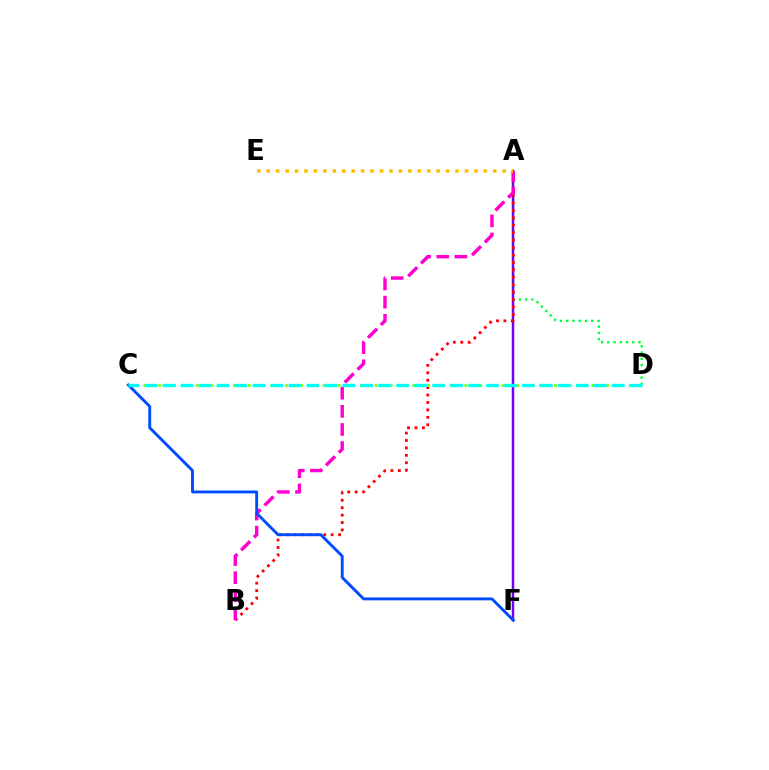{('A', 'D'): [{'color': '#00ff39', 'line_style': 'dotted', 'thickness': 1.7}], ('A', 'F'): [{'color': '#7200ff', 'line_style': 'solid', 'thickness': 1.79}], ('A', 'B'): [{'color': '#ff0000', 'line_style': 'dotted', 'thickness': 2.02}, {'color': '#ff00cf', 'line_style': 'dashed', 'thickness': 2.46}], ('C', 'D'): [{'color': '#84ff00', 'line_style': 'dotted', 'thickness': 2.03}, {'color': '#00fff6', 'line_style': 'dashed', 'thickness': 2.44}], ('C', 'F'): [{'color': '#004bff', 'line_style': 'solid', 'thickness': 2.08}], ('A', 'E'): [{'color': '#ffbd00', 'line_style': 'dotted', 'thickness': 2.56}]}